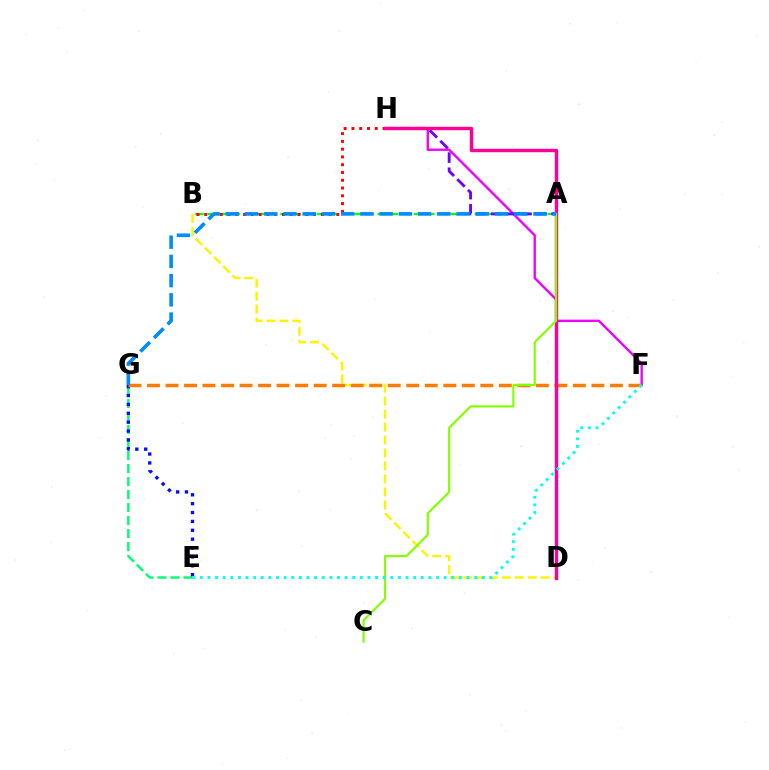{('A', 'B'): [{'color': '#08ff00', 'line_style': 'dashed', 'thickness': 1.65}], ('E', 'G'): [{'color': '#00ff74', 'line_style': 'dashed', 'thickness': 1.77}, {'color': '#0010ff', 'line_style': 'dotted', 'thickness': 2.41}], ('F', 'H'): [{'color': '#ee00ff', 'line_style': 'solid', 'thickness': 1.71}], ('B', 'H'): [{'color': '#ff0000', 'line_style': 'dotted', 'thickness': 2.11}], ('B', 'D'): [{'color': '#fcf500', 'line_style': 'dashed', 'thickness': 1.76}], ('F', 'G'): [{'color': '#ff7c00', 'line_style': 'dashed', 'thickness': 2.52}], ('A', 'H'): [{'color': '#7200ff', 'line_style': 'dashed', 'thickness': 2.05}], ('D', 'H'): [{'color': '#ff0094', 'line_style': 'solid', 'thickness': 2.46}], ('A', 'C'): [{'color': '#84ff00', 'line_style': 'solid', 'thickness': 1.55}], ('A', 'G'): [{'color': '#008cff', 'line_style': 'dashed', 'thickness': 2.61}], ('E', 'F'): [{'color': '#00fff6', 'line_style': 'dotted', 'thickness': 2.07}]}